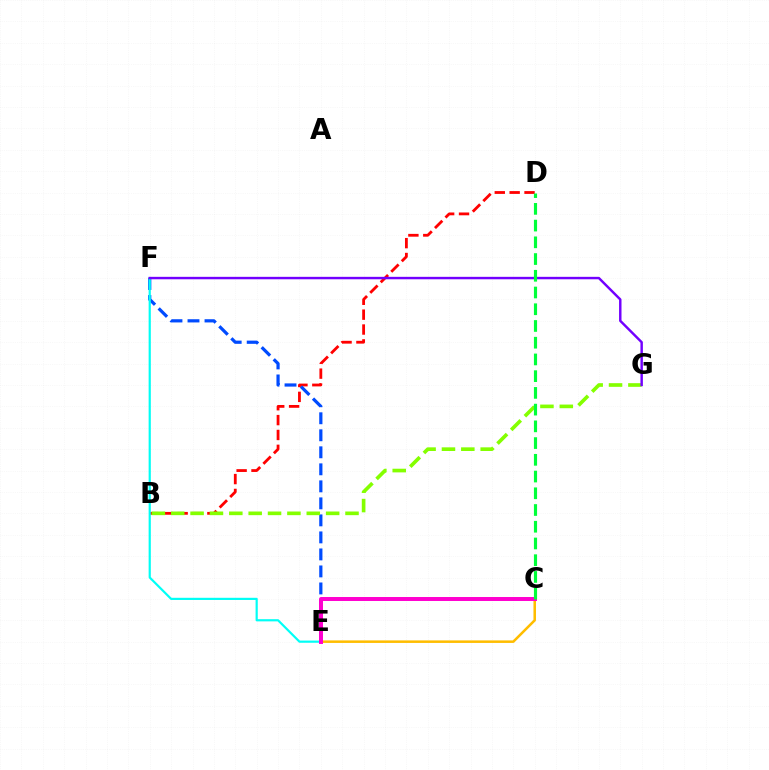{('B', 'D'): [{'color': '#ff0000', 'line_style': 'dashed', 'thickness': 2.02}], ('E', 'F'): [{'color': '#004bff', 'line_style': 'dashed', 'thickness': 2.31}, {'color': '#00fff6', 'line_style': 'solid', 'thickness': 1.57}], ('B', 'G'): [{'color': '#84ff00', 'line_style': 'dashed', 'thickness': 2.63}], ('C', 'E'): [{'color': '#ffbd00', 'line_style': 'solid', 'thickness': 1.82}, {'color': '#ff00cf', 'line_style': 'solid', 'thickness': 2.86}], ('F', 'G'): [{'color': '#7200ff', 'line_style': 'solid', 'thickness': 1.76}], ('C', 'D'): [{'color': '#00ff39', 'line_style': 'dashed', 'thickness': 2.27}]}